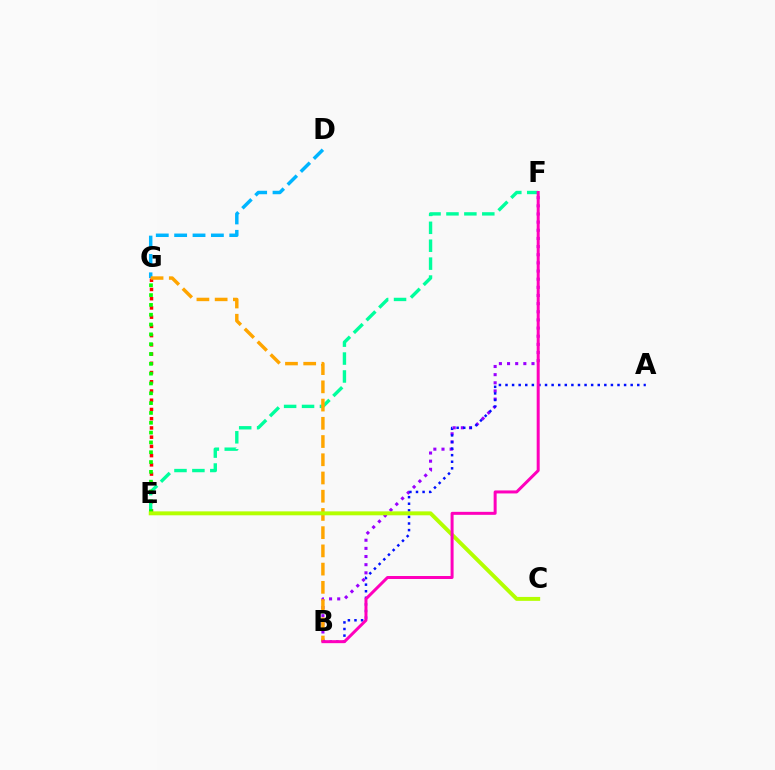{('E', 'G'): [{'color': '#ff0000', 'line_style': 'dotted', 'thickness': 2.51}, {'color': '#08ff00', 'line_style': 'dotted', 'thickness': 2.67}], ('E', 'F'): [{'color': '#00ff9d', 'line_style': 'dashed', 'thickness': 2.43}], ('D', 'G'): [{'color': '#00b5ff', 'line_style': 'dashed', 'thickness': 2.5}], ('B', 'F'): [{'color': '#9b00ff', 'line_style': 'dotted', 'thickness': 2.21}, {'color': '#ff00bd', 'line_style': 'solid', 'thickness': 2.16}], ('B', 'G'): [{'color': '#ffa500', 'line_style': 'dashed', 'thickness': 2.48}], ('A', 'B'): [{'color': '#0010ff', 'line_style': 'dotted', 'thickness': 1.79}], ('C', 'E'): [{'color': '#b3ff00', 'line_style': 'solid', 'thickness': 2.82}]}